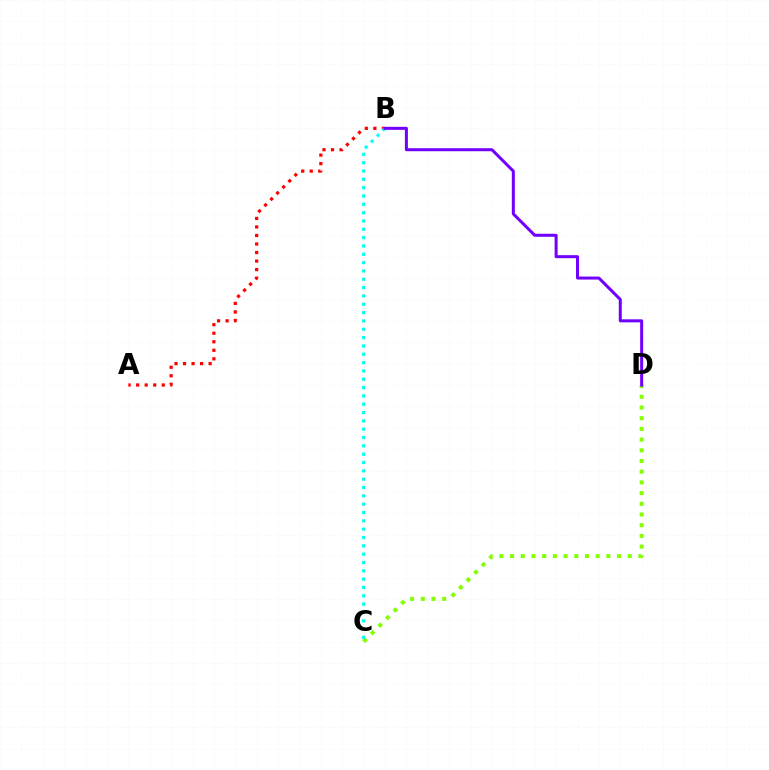{('C', 'D'): [{'color': '#84ff00', 'line_style': 'dotted', 'thickness': 2.91}], ('A', 'B'): [{'color': '#ff0000', 'line_style': 'dotted', 'thickness': 2.32}], ('B', 'C'): [{'color': '#00fff6', 'line_style': 'dotted', 'thickness': 2.26}], ('B', 'D'): [{'color': '#7200ff', 'line_style': 'solid', 'thickness': 2.17}]}